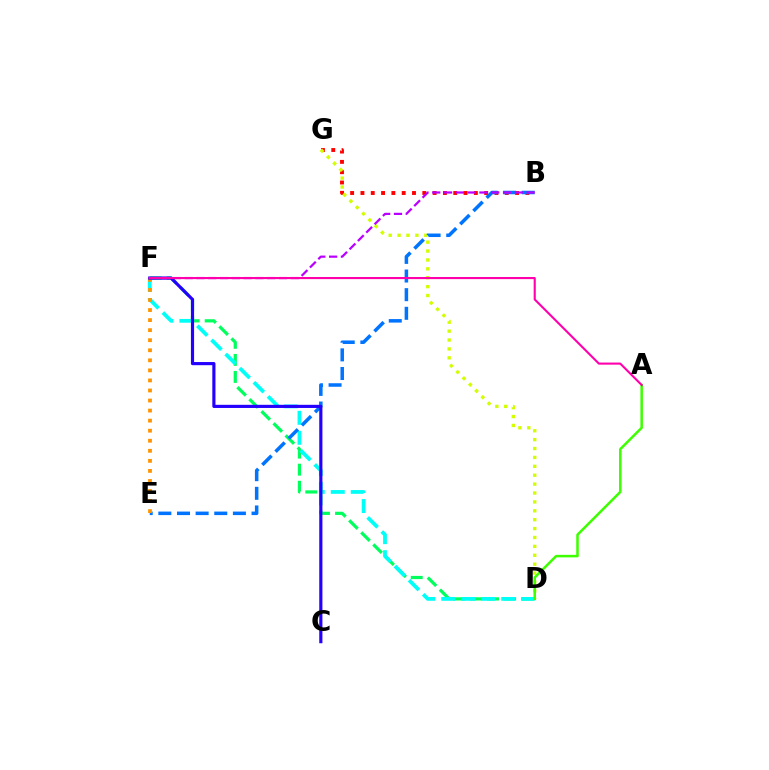{('D', 'F'): [{'color': '#00ff5c', 'line_style': 'dashed', 'thickness': 2.32}, {'color': '#00fff6', 'line_style': 'dashed', 'thickness': 2.72}], ('B', 'G'): [{'color': '#ff0000', 'line_style': 'dotted', 'thickness': 2.8}], ('D', 'G'): [{'color': '#d1ff00', 'line_style': 'dotted', 'thickness': 2.42}], ('B', 'E'): [{'color': '#0074ff', 'line_style': 'dashed', 'thickness': 2.53}], ('E', 'F'): [{'color': '#ff9400', 'line_style': 'dotted', 'thickness': 2.73}], ('B', 'F'): [{'color': '#b900ff', 'line_style': 'dashed', 'thickness': 1.6}], ('C', 'F'): [{'color': '#2500ff', 'line_style': 'solid', 'thickness': 2.27}], ('A', 'D'): [{'color': '#3dff00', 'line_style': 'solid', 'thickness': 1.81}], ('A', 'F'): [{'color': '#ff00ac', 'line_style': 'solid', 'thickness': 1.52}]}